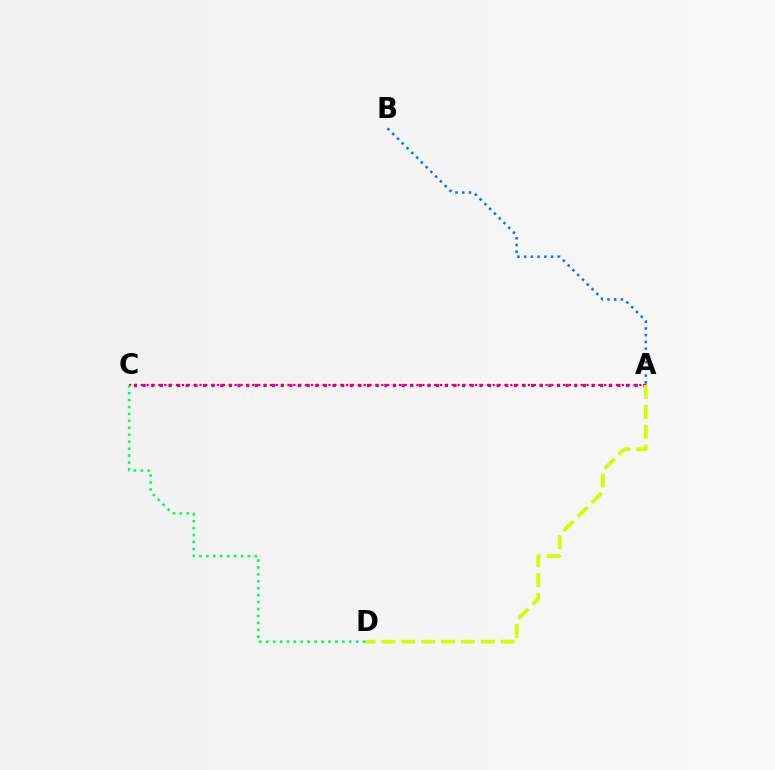{('A', 'C'): [{'color': '#b900ff', 'line_style': 'dotted', 'thickness': 2.35}, {'color': '#ff0000', 'line_style': 'dotted', 'thickness': 1.59}], ('A', 'B'): [{'color': '#0074ff', 'line_style': 'dotted', 'thickness': 1.83}], ('A', 'D'): [{'color': '#d1ff00', 'line_style': 'dashed', 'thickness': 2.7}], ('C', 'D'): [{'color': '#00ff5c', 'line_style': 'dotted', 'thickness': 1.88}]}